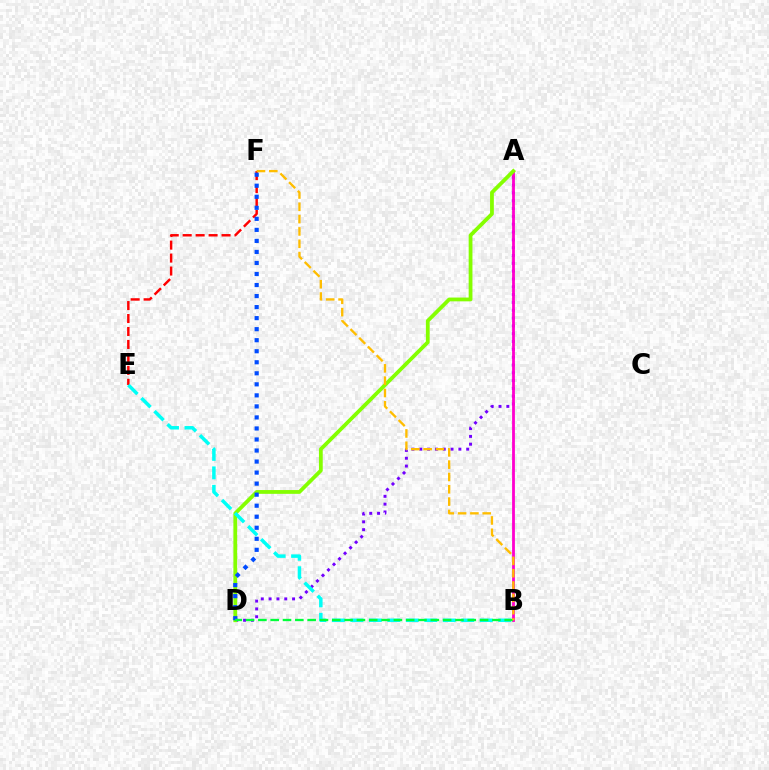{('A', 'D'): [{'color': '#7200ff', 'line_style': 'dotted', 'thickness': 2.12}, {'color': '#84ff00', 'line_style': 'solid', 'thickness': 2.72}], ('A', 'B'): [{'color': '#ff00cf', 'line_style': 'solid', 'thickness': 2.02}], ('E', 'F'): [{'color': '#ff0000', 'line_style': 'dashed', 'thickness': 1.76}], ('D', 'F'): [{'color': '#004bff', 'line_style': 'dotted', 'thickness': 3.0}], ('B', 'E'): [{'color': '#00fff6', 'line_style': 'dashed', 'thickness': 2.51}], ('B', 'D'): [{'color': '#00ff39', 'line_style': 'dashed', 'thickness': 1.67}], ('B', 'F'): [{'color': '#ffbd00', 'line_style': 'dashed', 'thickness': 1.67}]}